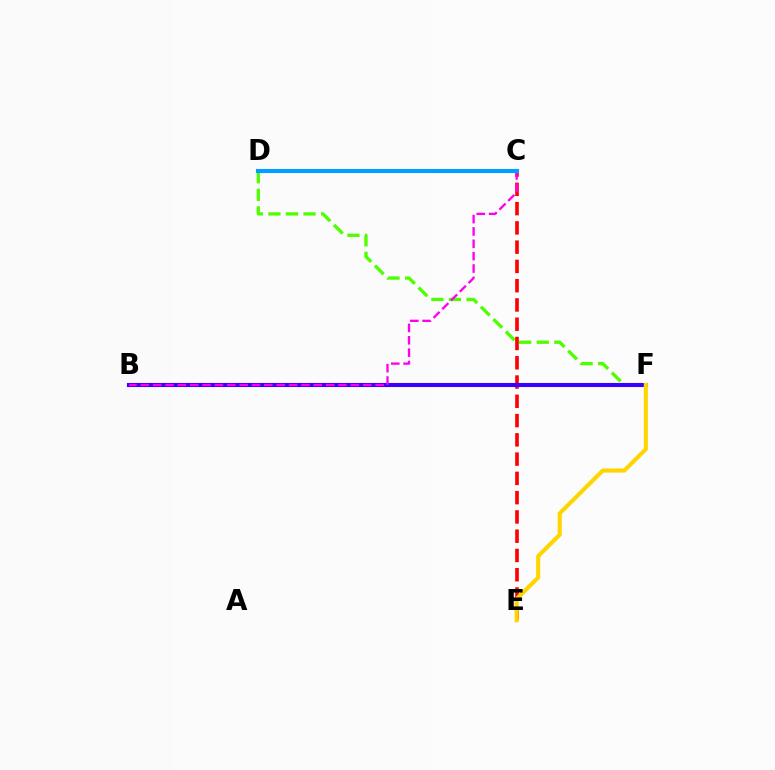{('D', 'F'): [{'color': '#4fff00', 'line_style': 'dashed', 'thickness': 2.39}], ('C', 'E'): [{'color': '#ff0000', 'line_style': 'dashed', 'thickness': 2.62}], ('B', 'F'): [{'color': '#00ff86', 'line_style': 'dotted', 'thickness': 2.0}, {'color': '#3700ff', 'line_style': 'solid', 'thickness': 2.94}], ('B', 'C'): [{'color': '#ff00ed', 'line_style': 'dashed', 'thickness': 1.68}], ('C', 'D'): [{'color': '#009eff', 'line_style': 'solid', 'thickness': 2.96}], ('E', 'F'): [{'color': '#ffd500', 'line_style': 'solid', 'thickness': 2.95}]}